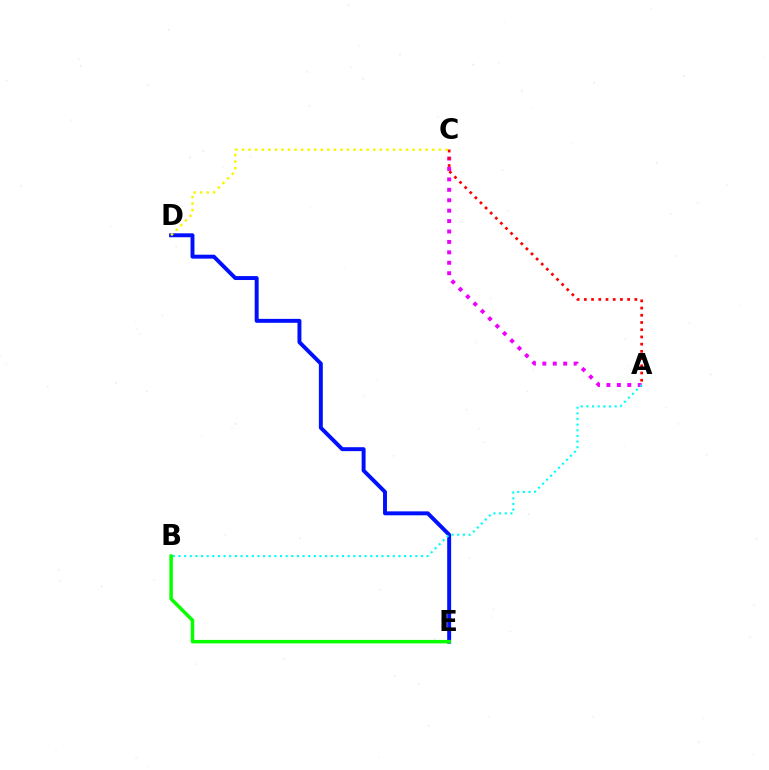{('A', 'C'): [{'color': '#ee00ff', 'line_style': 'dotted', 'thickness': 2.83}, {'color': '#ff0000', 'line_style': 'dotted', 'thickness': 1.96}], ('D', 'E'): [{'color': '#0010ff', 'line_style': 'solid', 'thickness': 2.83}], ('C', 'D'): [{'color': '#fcf500', 'line_style': 'dotted', 'thickness': 1.78}], ('A', 'B'): [{'color': '#00fff6', 'line_style': 'dotted', 'thickness': 1.53}], ('B', 'E'): [{'color': '#08ff00', 'line_style': 'solid', 'thickness': 2.51}]}